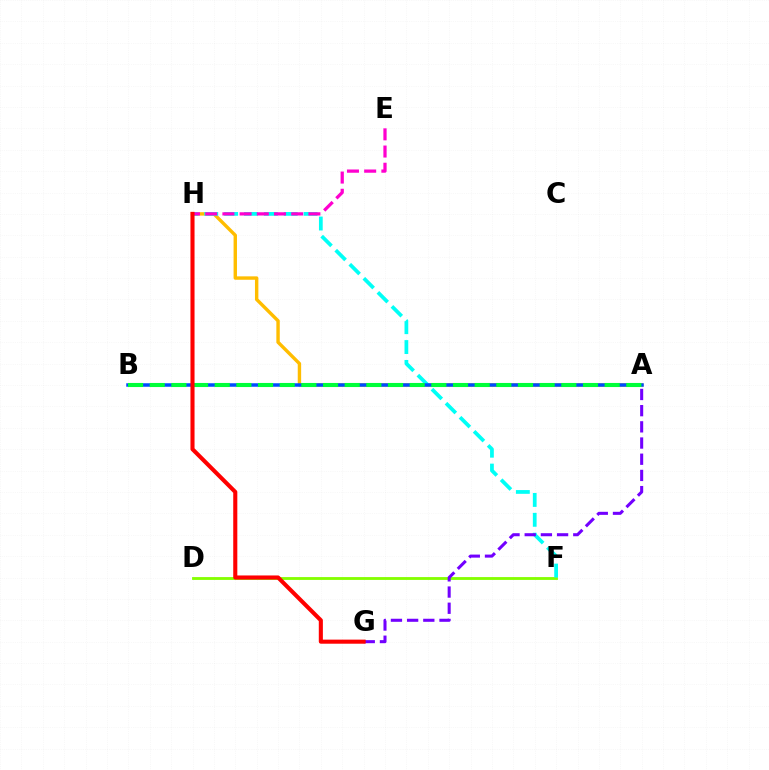{('A', 'H'): [{'color': '#ffbd00', 'line_style': 'solid', 'thickness': 2.45}], ('D', 'F'): [{'color': '#84ff00', 'line_style': 'solid', 'thickness': 2.04}], ('F', 'H'): [{'color': '#00fff6', 'line_style': 'dashed', 'thickness': 2.7}], ('A', 'B'): [{'color': '#004bff', 'line_style': 'solid', 'thickness': 2.52}, {'color': '#00ff39', 'line_style': 'dashed', 'thickness': 2.94}], ('E', 'H'): [{'color': '#ff00cf', 'line_style': 'dashed', 'thickness': 2.34}], ('A', 'G'): [{'color': '#7200ff', 'line_style': 'dashed', 'thickness': 2.2}], ('G', 'H'): [{'color': '#ff0000', 'line_style': 'solid', 'thickness': 2.94}]}